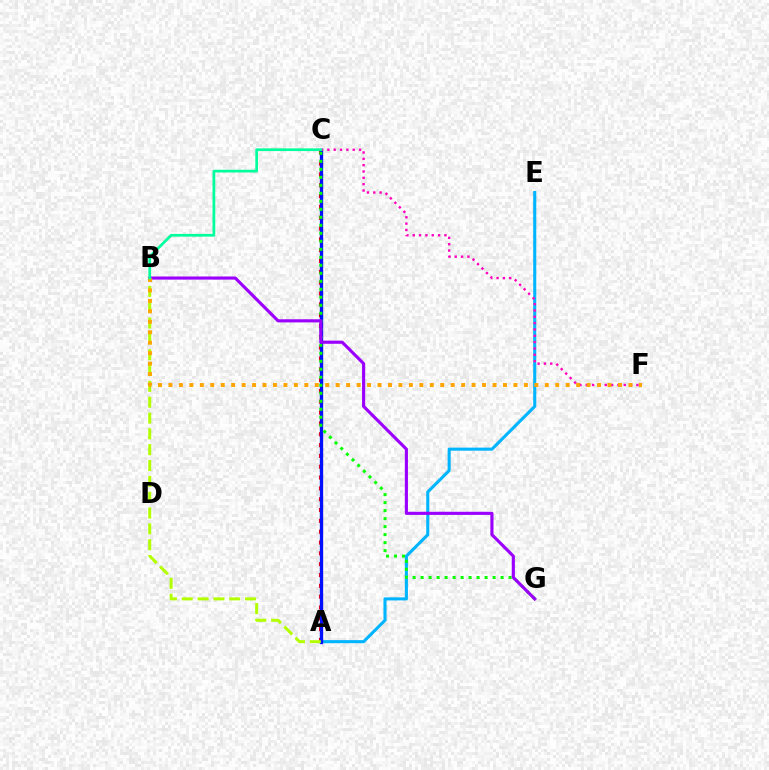{('A', 'E'): [{'color': '#00b5ff', 'line_style': 'solid', 'thickness': 2.22}], ('A', 'C'): [{'color': '#ff0000', 'line_style': 'dotted', 'thickness': 2.94}, {'color': '#0010ff', 'line_style': 'solid', 'thickness': 2.38}], ('C', 'F'): [{'color': '#ff00bd', 'line_style': 'dotted', 'thickness': 1.72}], ('C', 'G'): [{'color': '#08ff00', 'line_style': 'dotted', 'thickness': 2.17}], ('B', 'G'): [{'color': '#9b00ff', 'line_style': 'solid', 'thickness': 2.25}], ('A', 'B'): [{'color': '#b3ff00', 'line_style': 'dashed', 'thickness': 2.15}], ('B', 'F'): [{'color': '#ffa500', 'line_style': 'dotted', 'thickness': 2.84}], ('B', 'C'): [{'color': '#00ff9d', 'line_style': 'solid', 'thickness': 1.96}]}